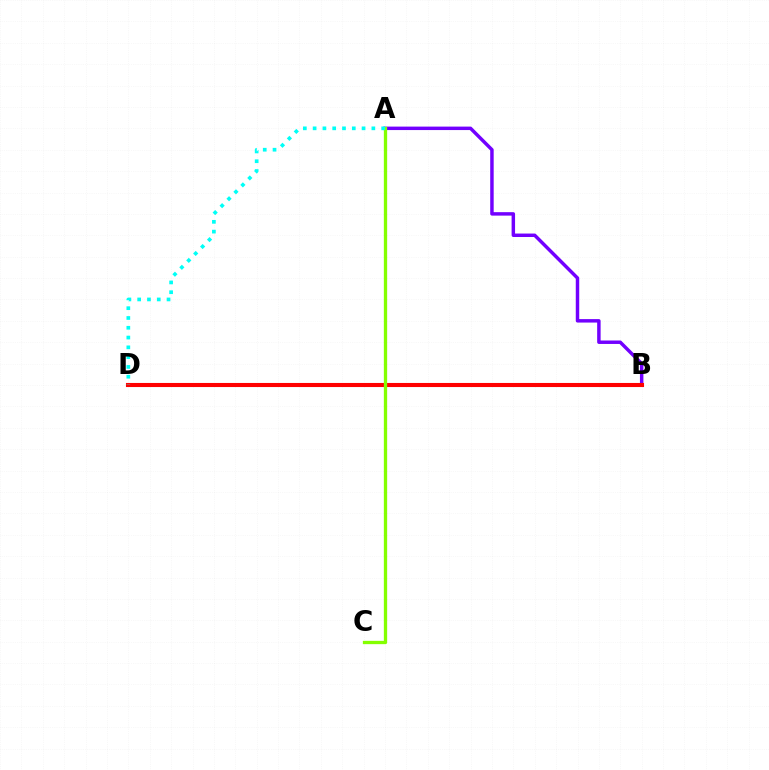{('A', 'B'): [{'color': '#7200ff', 'line_style': 'solid', 'thickness': 2.49}], ('B', 'D'): [{'color': '#ff0000', 'line_style': 'solid', 'thickness': 2.94}], ('A', 'C'): [{'color': '#84ff00', 'line_style': 'solid', 'thickness': 2.38}], ('A', 'D'): [{'color': '#00fff6', 'line_style': 'dotted', 'thickness': 2.66}]}